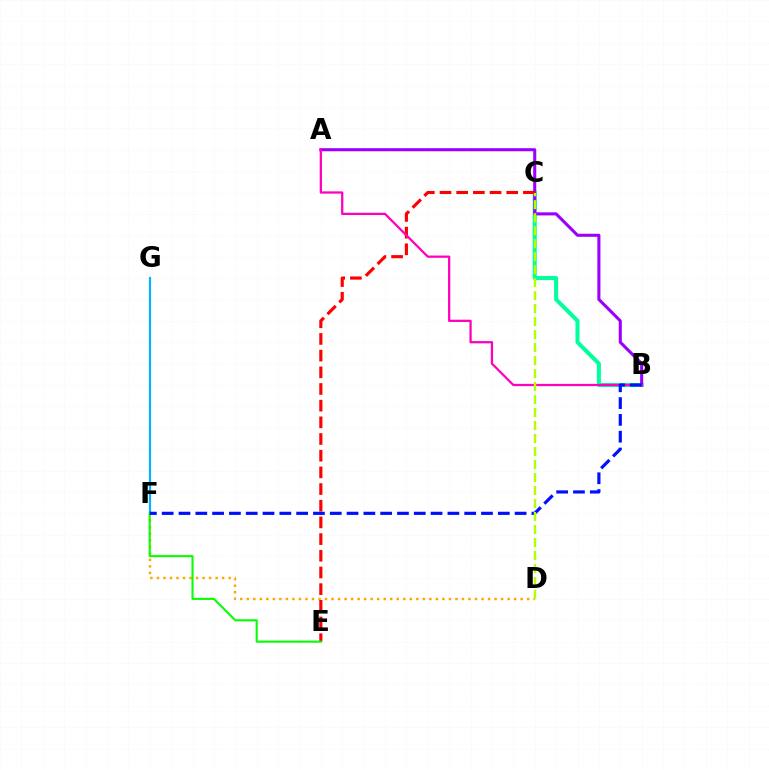{('D', 'F'): [{'color': '#ffa500', 'line_style': 'dotted', 'thickness': 1.77}], ('B', 'C'): [{'color': '#00ff9d', 'line_style': 'solid', 'thickness': 2.92}], ('A', 'B'): [{'color': '#9b00ff', 'line_style': 'solid', 'thickness': 2.22}, {'color': '#ff00bd', 'line_style': 'solid', 'thickness': 1.63}], ('C', 'E'): [{'color': '#ff0000', 'line_style': 'dashed', 'thickness': 2.27}], ('F', 'G'): [{'color': '#00b5ff', 'line_style': 'solid', 'thickness': 1.56}], ('E', 'F'): [{'color': '#08ff00', 'line_style': 'solid', 'thickness': 1.51}], ('B', 'F'): [{'color': '#0010ff', 'line_style': 'dashed', 'thickness': 2.28}], ('C', 'D'): [{'color': '#b3ff00', 'line_style': 'dashed', 'thickness': 1.77}]}